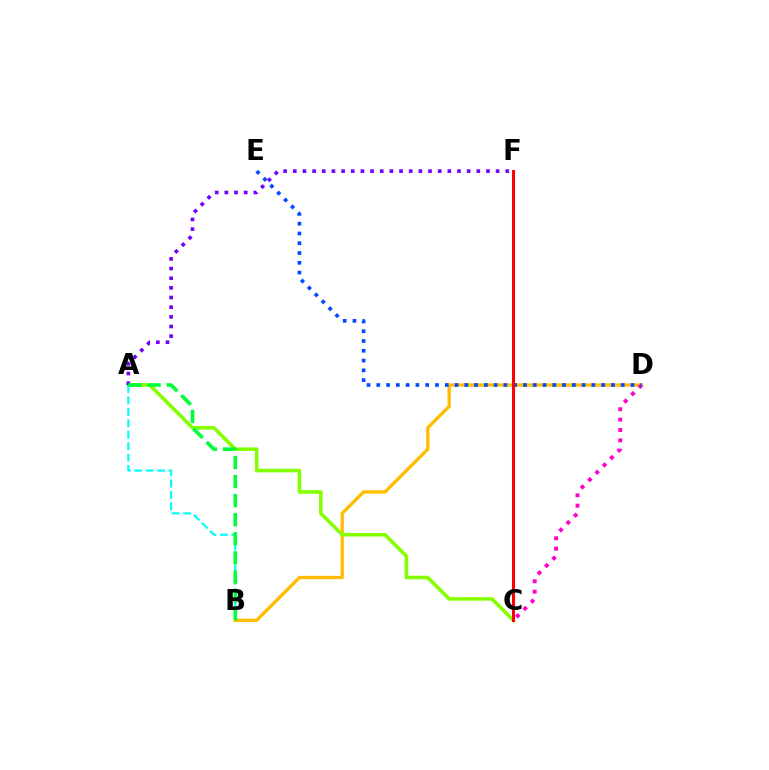{('B', 'D'): [{'color': '#ffbd00', 'line_style': 'solid', 'thickness': 2.38}], ('A', 'C'): [{'color': '#84ff00', 'line_style': 'solid', 'thickness': 2.58}], ('C', 'D'): [{'color': '#ff00cf', 'line_style': 'dotted', 'thickness': 2.82}], ('A', 'B'): [{'color': '#00fff6', 'line_style': 'dashed', 'thickness': 1.55}, {'color': '#00ff39', 'line_style': 'dashed', 'thickness': 2.59}], ('D', 'E'): [{'color': '#004bff', 'line_style': 'dotted', 'thickness': 2.66}], ('A', 'F'): [{'color': '#7200ff', 'line_style': 'dotted', 'thickness': 2.62}], ('C', 'F'): [{'color': '#ff0000', 'line_style': 'solid', 'thickness': 2.18}]}